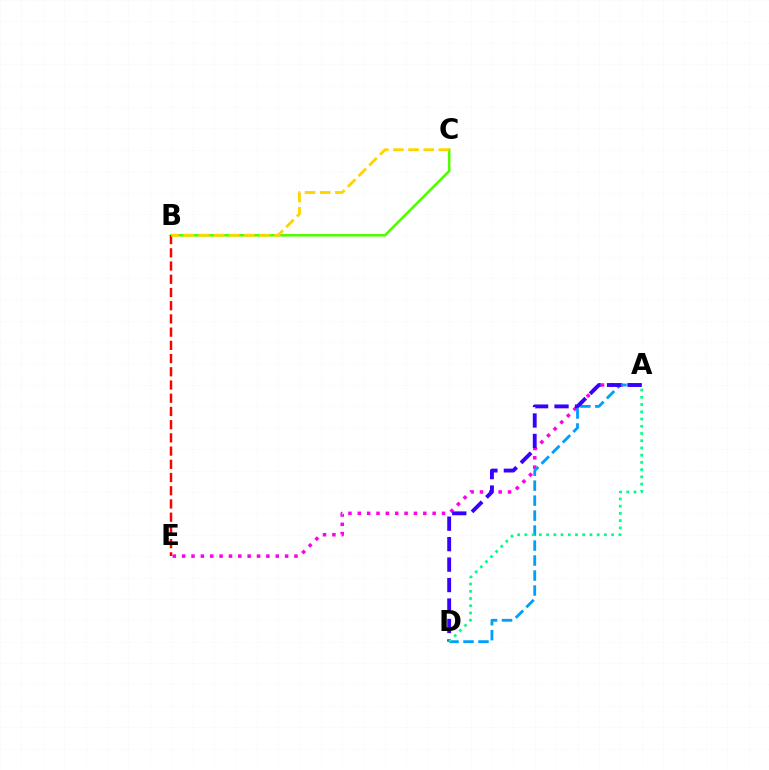{('B', 'C'): [{'color': '#4fff00', 'line_style': 'solid', 'thickness': 1.84}, {'color': '#ffd500', 'line_style': 'dashed', 'thickness': 2.06}], ('B', 'E'): [{'color': '#ff0000', 'line_style': 'dashed', 'thickness': 1.8}], ('A', 'E'): [{'color': '#ff00ed', 'line_style': 'dotted', 'thickness': 2.54}], ('A', 'D'): [{'color': '#009eff', 'line_style': 'dashed', 'thickness': 2.04}, {'color': '#3700ff', 'line_style': 'dashed', 'thickness': 2.78}, {'color': '#00ff86', 'line_style': 'dotted', 'thickness': 1.97}]}